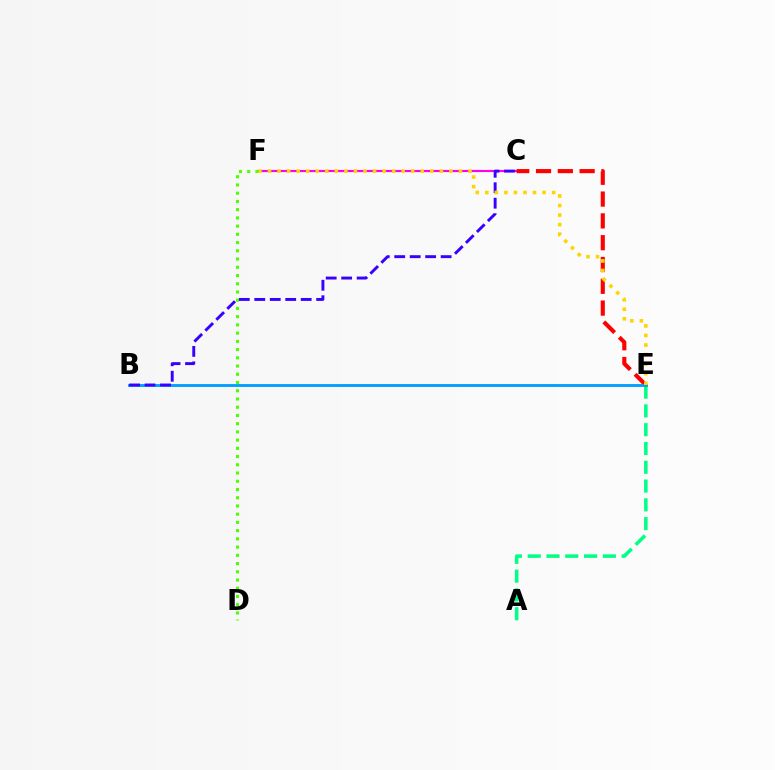{('C', 'F'): [{'color': '#ff00ed', 'line_style': 'solid', 'thickness': 1.54}], ('C', 'E'): [{'color': '#ff0000', 'line_style': 'dashed', 'thickness': 2.96}], ('A', 'E'): [{'color': '#00ff86', 'line_style': 'dashed', 'thickness': 2.55}], ('B', 'E'): [{'color': '#009eff', 'line_style': 'solid', 'thickness': 2.05}], ('D', 'F'): [{'color': '#4fff00', 'line_style': 'dotted', 'thickness': 2.24}], ('B', 'C'): [{'color': '#3700ff', 'line_style': 'dashed', 'thickness': 2.1}], ('E', 'F'): [{'color': '#ffd500', 'line_style': 'dotted', 'thickness': 2.59}]}